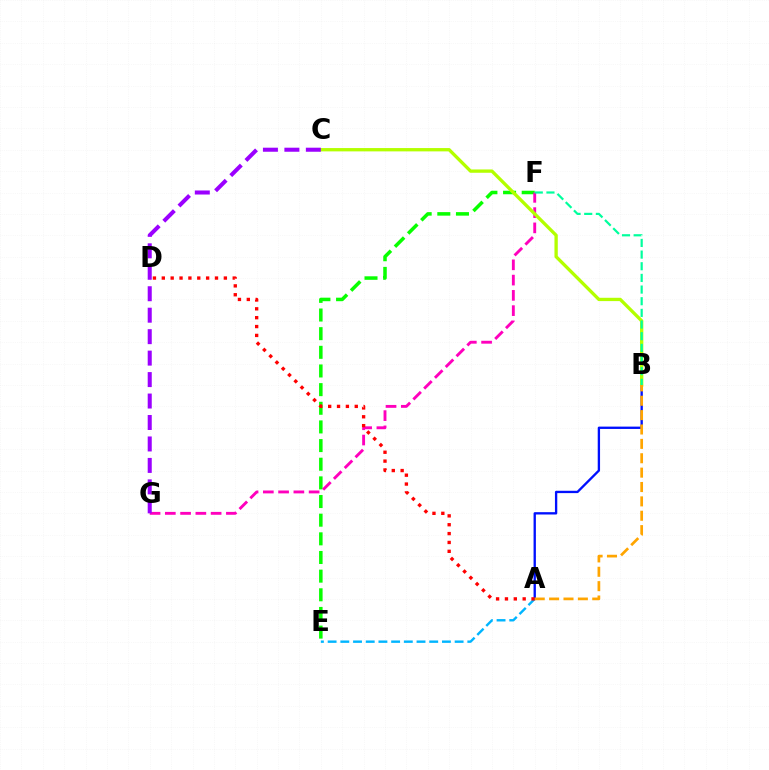{('A', 'E'): [{'color': '#00b5ff', 'line_style': 'dashed', 'thickness': 1.73}], ('E', 'F'): [{'color': '#08ff00', 'line_style': 'dashed', 'thickness': 2.53}], ('F', 'G'): [{'color': '#ff00bd', 'line_style': 'dashed', 'thickness': 2.07}], ('A', 'B'): [{'color': '#0010ff', 'line_style': 'solid', 'thickness': 1.68}, {'color': '#ffa500', 'line_style': 'dashed', 'thickness': 1.95}], ('A', 'D'): [{'color': '#ff0000', 'line_style': 'dotted', 'thickness': 2.41}], ('B', 'C'): [{'color': '#b3ff00', 'line_style': 'solid', 'thickness': 2.39}], ('C', 'G'): [{'color': '#9b00ff', 'line_style': 'dashed', 'thickness': 2.92}], ('B', 'F'): [{'color': '#00ff9d', 'line_style': 'dashed', 'thickness': 1.58}]}